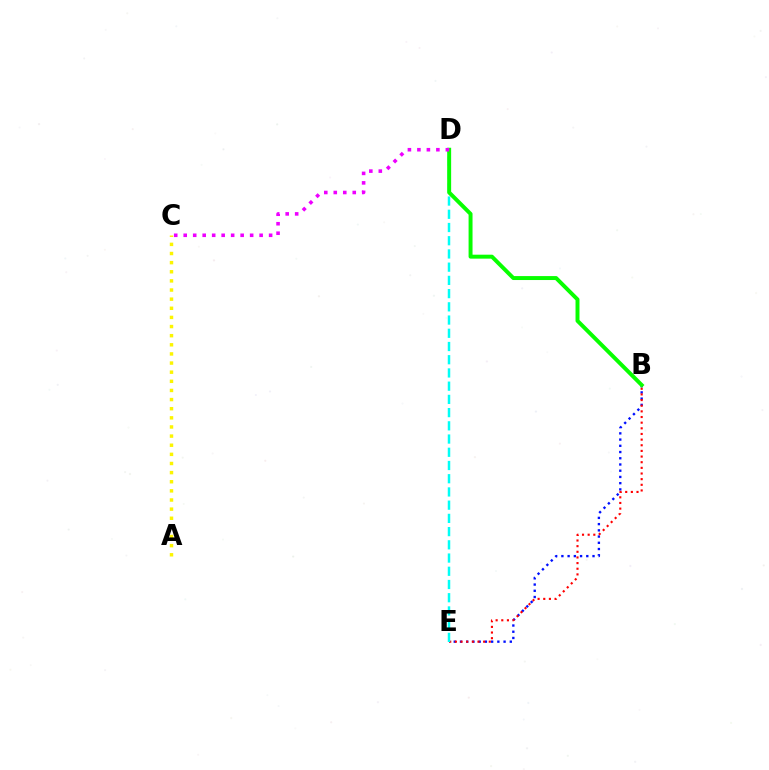{('B', 'E'): [{'color': '#0010ff', 'line_style': 'dotted', 'thickness': 1.69}, {'color': '#ff0000', 'line_style': 'dotted', 'thickness': 1.53}], ('D', 'E'): [{'color': '#00fff6', 'line_style': 'dashed', 'thickness': 1.8}], ('B', 'D'): [{'color': '#08ff00', 'line_style': 'solid', 'thickness': 2.84}], ('C', 'D'): [{'color': '#ee00ff', 'line_style': 'dotted', 'thickness': 2.58}], ('A', 'C'): [{'color': '#fcf500', 'line_style': 'dotted', 'thickness': 2.48}]}